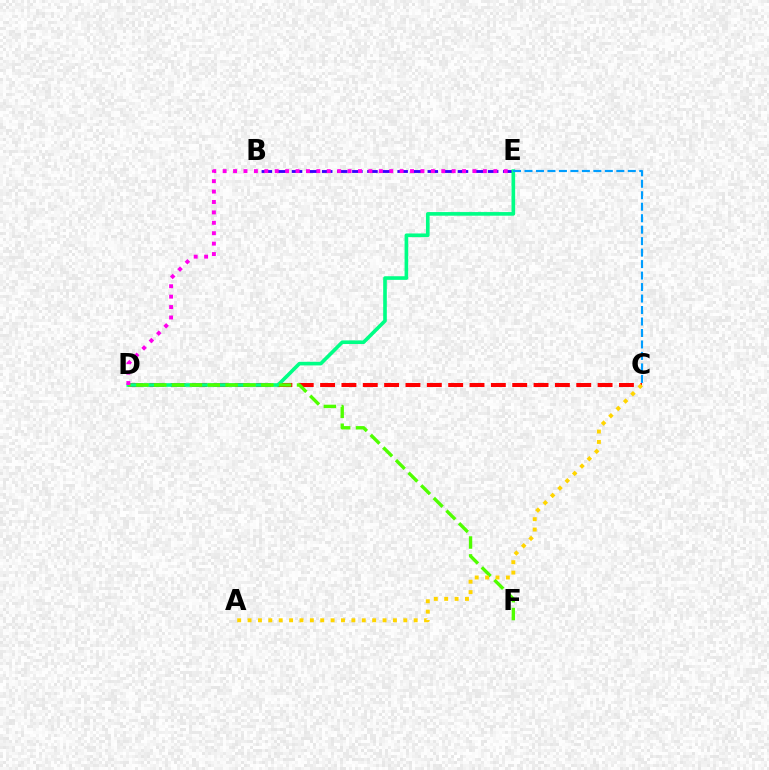{('B', 'E'): [{'color': '#3700ff', 'line_style': 'dashed', 'thickness': 2.05}], ('C', 'D'): [{'color': '#ff0000', 'line_style': 'dashed', 'thickness': 2.9}], ('D', 'E'): [{'color': '#00ff86', 'line_style': 'solid', 'thickness': 2.62}, {'color': '#ff00ed', 'line_style': 'dotted', 'thickness': 2.83}], ('D', 'F'): [{'color': '#4fff00', 'line_style': 'dashed', 'thickness': 2.42}], ('C', 'E'): [{'color': '#009eff', 'line_style': 'dashed', 'thickness': 1.56}], ('A', 'C'): [{'color': '#ffd500', 'line_style': 'dotted', 'thickness': 2.82}]}